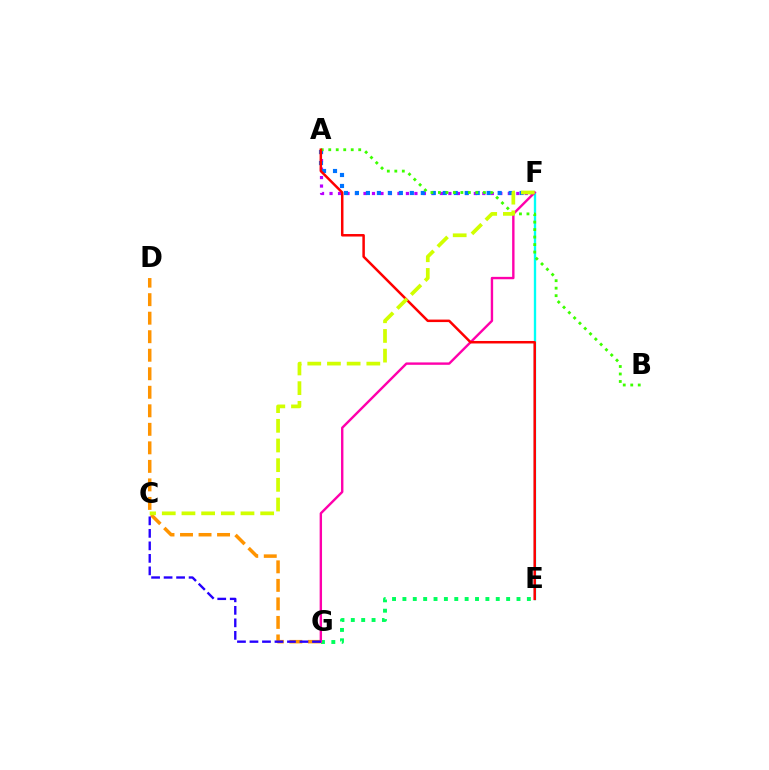{('A', 'F'): [{'color': '#b900ff', 'line_style': 'dotted', 'thickness': 2.31}, {'color': '#0074ff', 'line_style': 'dotted', 'thickness': 2.98}], ('D', 'G'): [{'color': '#ff9400', 'line_style': 'dashed', 'thickness': 2.52}], ('E', 'F'): [{'color': '#00fff6', 'line_style': 'solid', 'thickness': 1.69}], ('E', 'G'): [{'color': '#00ff5c', 'line_style': 'dotted', 'thickness': 2.82}], ('F', 'G'): [{'color': '#ff00ac', 'line_style': 'solid', 'thickness': 1.72}], ('A', 'B'): [{'color': '#3dff00', 'line_style': 'dotted', 'thickness': 2.04}], ('C', 'G'): [{'color': '#2500ff', 'line_style': 'dashed', 'thickness': 1.7}], ('A', 'E'): [{'color': '#ff0000', 'line_style': 'solid', 'thickness': 1.8}], ('C', 'F'): [{'color': '#d1ff00', 'line_style': 'dashed', 'thickness': 2.67}]}